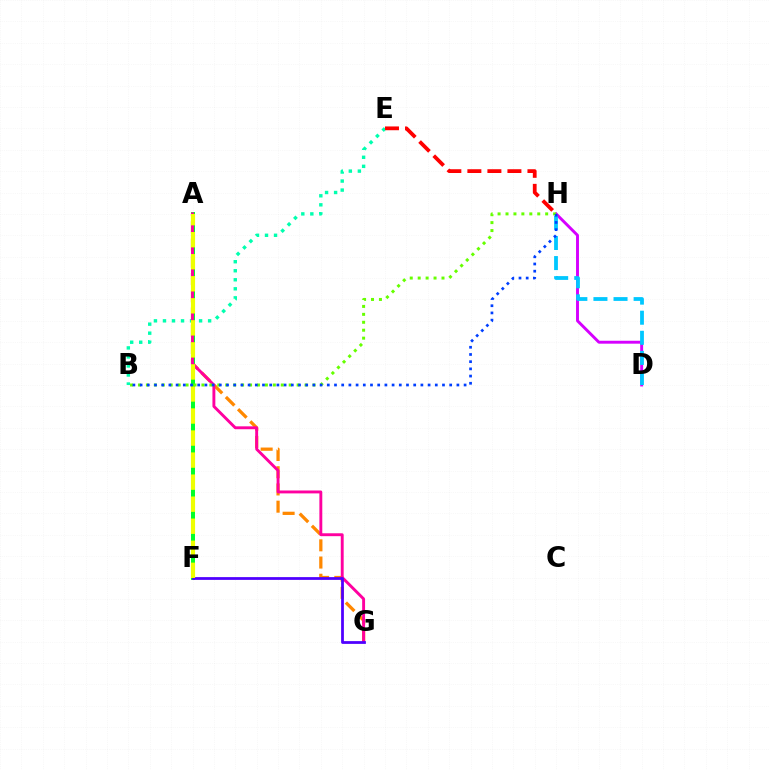{('A', 'G'): [{'color': '#ff8800', 'line_style': 'dashed', 'thickness': 2.34}, {'color': '#ff00a0', 'line_style': 'solid', 'thickness': 2.09}], ('B', 'E'): [{'color': '#00ffaf', 'line_style': 'dotted', 'thickness': 2.45}], ('A', 'F'): [{'color': '#00ff27', 'line_style': 'solid', 'thickness': 2.86}, {'color': '#eeff00', 'line_style': 'dashed', 'thickness': 2.99}], ('F', 'G'): [{'color': '#4f00ff', 'line_style': 'solid', 'thickness': 1.99}], ('D', 'H'): [{'color': '#d600ff', 'line_style': 'solid', 'thickness': 2.1}, {'color': '#00c7ff', 'line_style': 'dashed', 'thickness': 2.73}], ('B', 'H'): [{'color': '#66ff00', 'line_style': 'dotted', 'thickness': 2.16}, {'color': '#003fff', 'line_style': 'dotted', 'thickness': 1.96}], ('E', 'H'): [{'color': '#ff0000', 'line_style': 'dashed', 'thickness': 2.72}]}